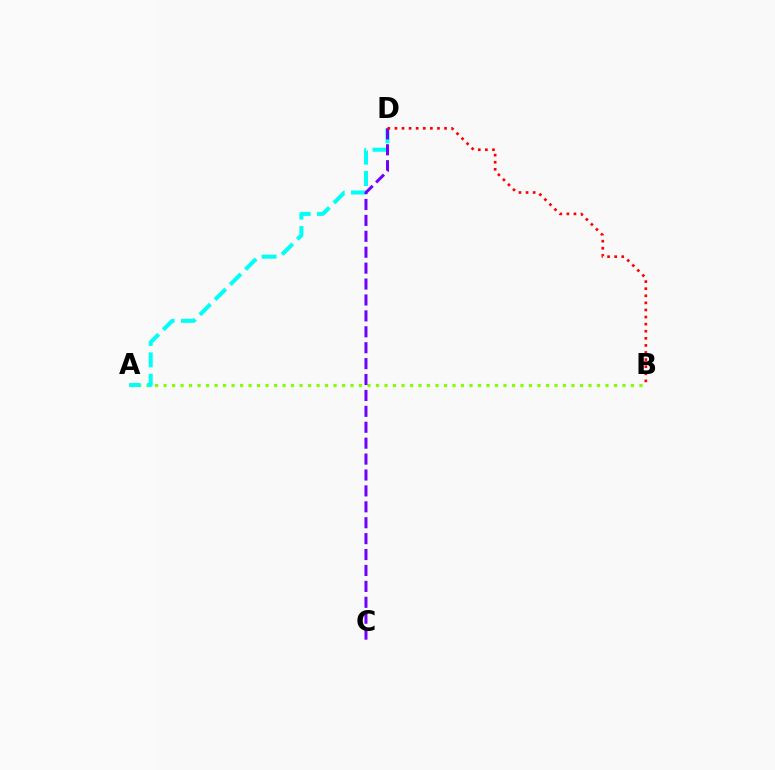{('A', 'B'): [{'color': '#84ff00', 'line_style': 'dotted', 'thickness': 2.31}], ('A', 'D'): [{'color': '#00fff6', 'line_style': 'dashed', 'thickness': 2.91}], ('C', 'D'): [{'color': '#7200ff', 'line_style': 'dashed', 'thickness': 2.16}], ('B', 'D'): [{'color': '#ff0000', 'line_style': 'dotted', 'thickness': 1.93}]}